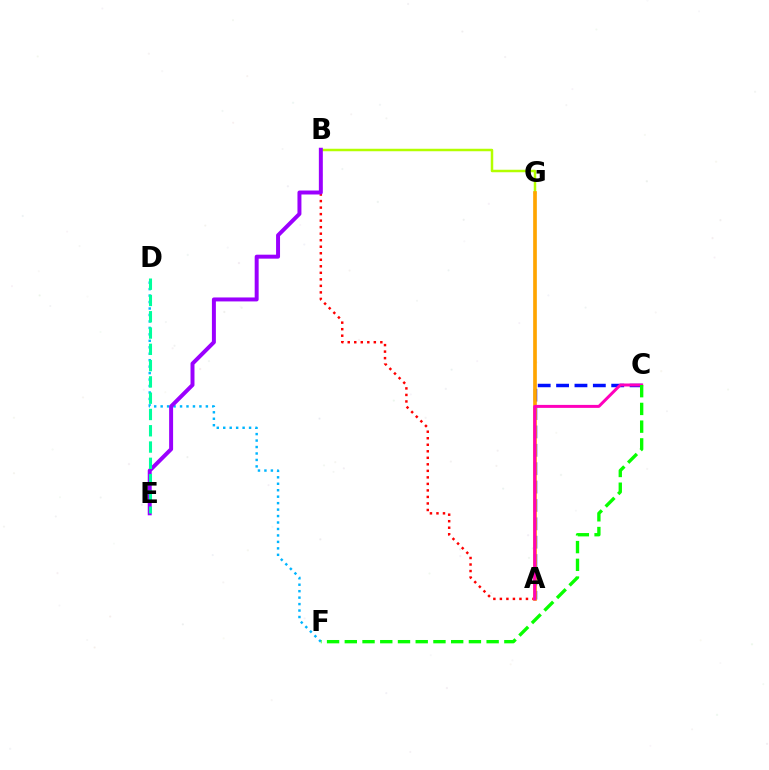{('A', 'B'): [{'color': '#ff0000', 'line_style': 'dotted', 'thickness': 1.77}], ('A', 'C'): [{'color': '#0010ff', 'line_style': 'dashed', 'thickness': 2.5}, {'color': '#ff00bd', 'line_style': 'solid', 'thickness': 2.15}], ('B', 'G'): [{'color': '#b3ff00', 'line_style': 'solid', 'thickness': 1.8}], ('D', 'F'): [{'color': '#00b5ff', 'line_style': 'dotted', 'thickness': 1.75}], ('B', 'E'): [{'color': '#9b00ff', 'line_style': 'solid', 'thickness': 2.86}], ('A', 'G'): [{'color': '#ffa500', 'line_style': 'solid', 'thickness': 2.64}], ('D', 'E'): [{'color': '#00ff9d', 'line_style': 'dashed', 'thickness': 2.21}], ('C', 'F'): [{'color': '#08ff00', 'line_style': 'dashed', 'thickness': 2.41}]}